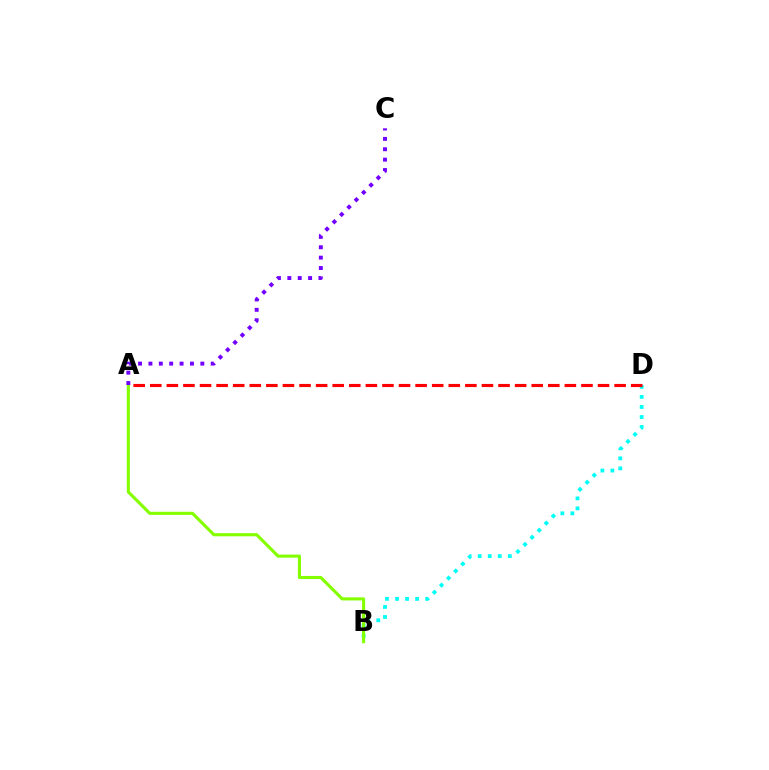{('B', 'D'): [{'color': '#00fff6', 'line_style': 'dotted', 'thickness': 2.73}], ('A', 'D'): [{'color': '#ff0000', 'line_style': 'dashed', 'thickness': 2.25}], ('A', 'B'): [{'color': '#84ff00', 'line_style': 'solid', 'thickness': 2.24}], ('A', 'C'): [{'color': '#7200ff', 'line_style': 'dotted', 'thickness': 2.82}]}